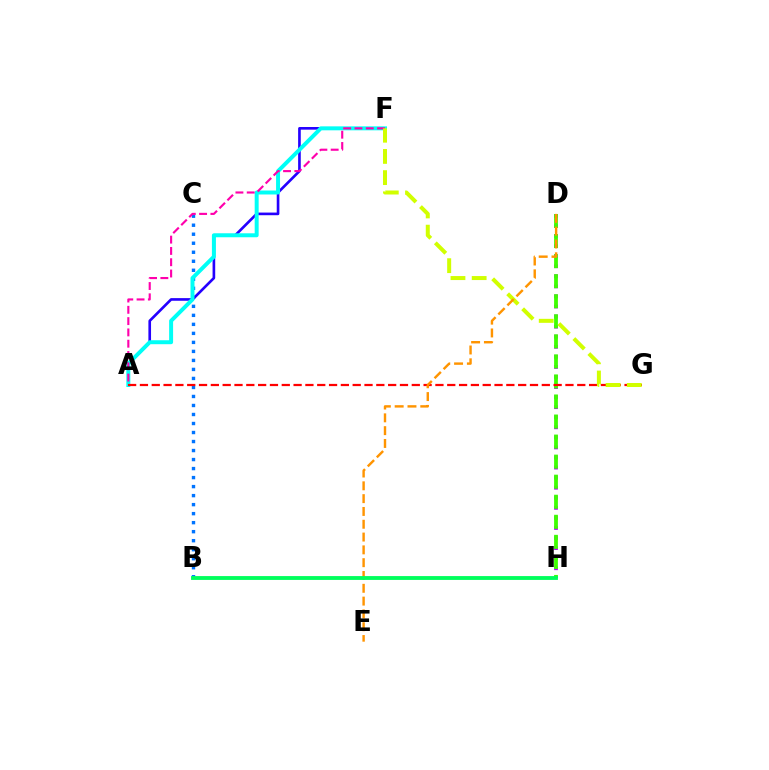{('D', 'H'): [{'color': '#b900ff', 'line_style': 'dotted', 'thickness': 2.74}, {'color': '#3dff00', 'line_style': 'dashed', 'thickness': 2.72}], ('B', 'C'): [{'color': '#0074ff', 'line_style': 'dotted', 'thickness': 2.45}], ('A', 'F'): [{'color': '#2500ff', 'line_style': 'solid', 'thickness': 1.9}, {'color': '#00fff6', 'line_style': 'solid', 'thickness': 2.86}, {'color': '#ff00ac', 'line_style': 'dashed', 'thickness': 1.53}], ('A', 'G'): [{'color': '#ff0000', 'line_style': 'dashed', 'thickness': 1.61}], ('F', 'G'): [{'color': '#d1ff00', 'line_style': 'dashed', 'thickness': 2.88}], ('D', 'E'): [{'color': '#ff9400', 'line_style': 'dashed', 'thickness': 1.74}], ('B', 'H'): [{'color': '#00ff5c', 'line_style': 'solid', 'thickness': 2.77}]}